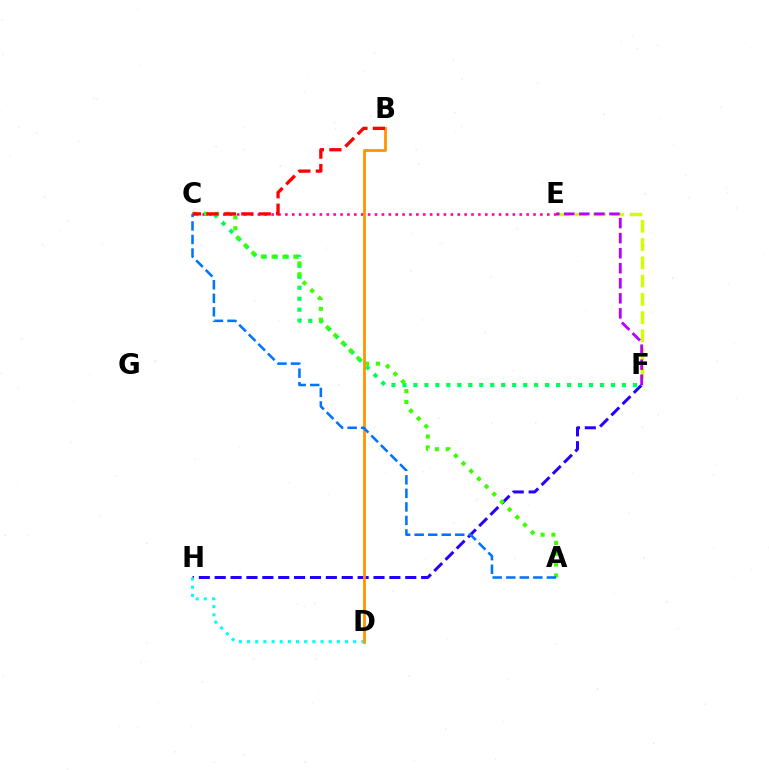{('F', 'H'): [{'color': '#2500ff', 'line_style': 'dashed', 'thickness': 2.16}], ('E', 'F'): [{'color': '#d1ff00', 'line_style': 'dashed', 'thickness': 2.48}, {'color': '#b900ff', 'line_style': 'dashed', 'thickness': 2.04}], ('C', 'F'): [{'color': '#00ff5c', 'line_style': 'dotted', 'thickness': 2.98}], ('C', 'E'): [{'color': '#ff00ac', 'line_style': 'dotted', 'thickness': 1.87}], ('D', 'H'): [{'color': '#00fff6', 'line_style': 'dotted', 'thickness': 2.22}], ('A', 'C'): [{'color': '#3dff00', 'line_style': 'dotted', 'thickness': 2.95}, {'color': '#0074ff', 'line_style': 'dashed', 'thickness': 1.84}], ('B', 'D'): [{'color': '#ff9400', 'line_style': 'solid', 'thickness': 2.01}], ('B', 'C'): [{'color': '#ff0000', 'line_style': 'dashed', 'thickness': 2.37}]}